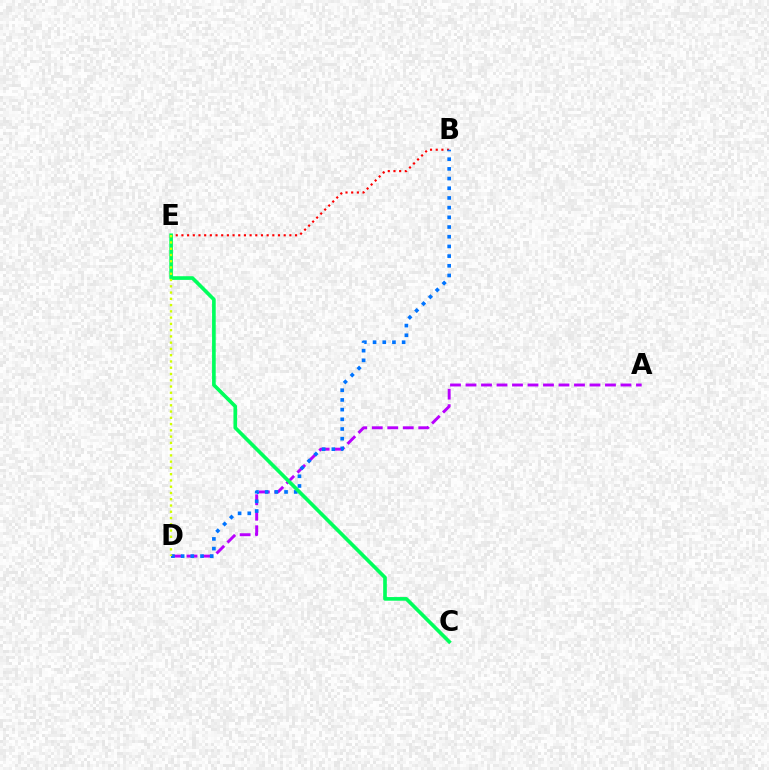{('B', 'E'): [{'color': '#ff0000', 'line_style': 'dotted', 'thickness': 1.54}], ('A', 'D'): [{'color': '#b900ff', 'line_style': 'dashed', 'thickness': 2.11}], ('B', 'D'): [{'color': '#0074ff', 'line_style': 'dotted', 'thickness': 2.63}], ('C', 'E'): [{'color': '#00ff5c', 'line_style': 'solid', 'thickness': 2.63}], ('D', 'E'): [{'color': '#d1ff00', 'line_style': 'dotted', 'thickness': 1.7}]}